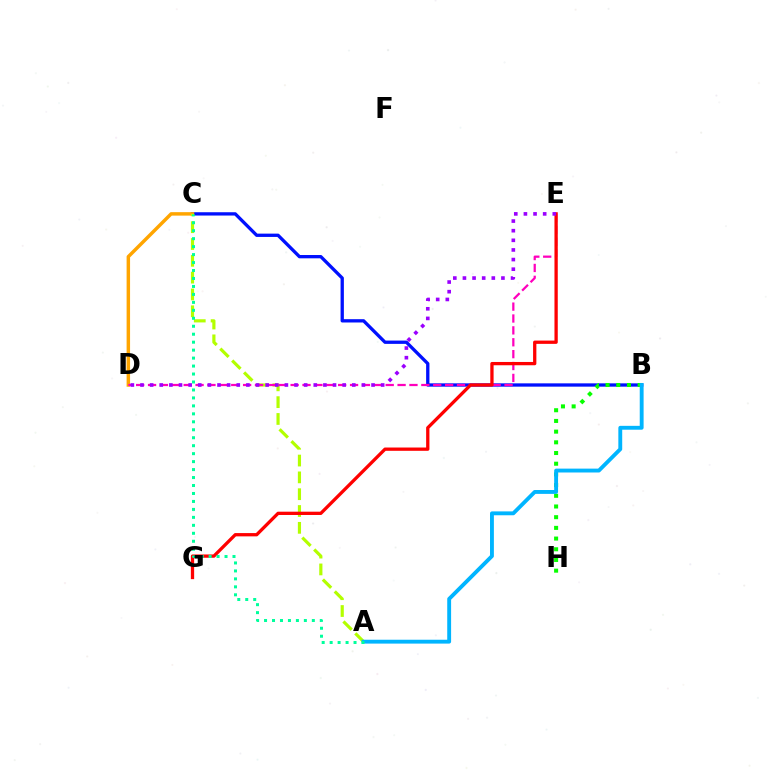{('B', 'C'): [{'color': '#0010ff', 'line_style': 'solid', 'thickness': 2.38}], ('C', 'D'): [{'color': '#ffa500', 'line_style': 'solid', 'thickness': 2.49}], ('A', 'C'): [{'color': '#b3ff00', 'line_style': 'dashed', 'thickness': 2.28}, {'color': '#00ff9d', 'line_style': 'dotted', 'thickness': 2.16}], ('B', 'H'): [{'color': '#08ff00', 'line_style': 'dotted', 'thickness': 2.91}], ('D', 'E'): [{'color': '#ff00bd', 'line_style': 'dashed', 'thickness': 1.61}, {'color': '#9b00ff', 'line_style': 'dotted', 'thickness': 2.62}], ('A', 'B'): [{'color': '#00b5ff', 'line_style': 'solid', 'thickness': 2.79}], ('E', 'G'): [{'color': '#ff0000', 'line_style': 'solid', 'thickness': 2.37}]}